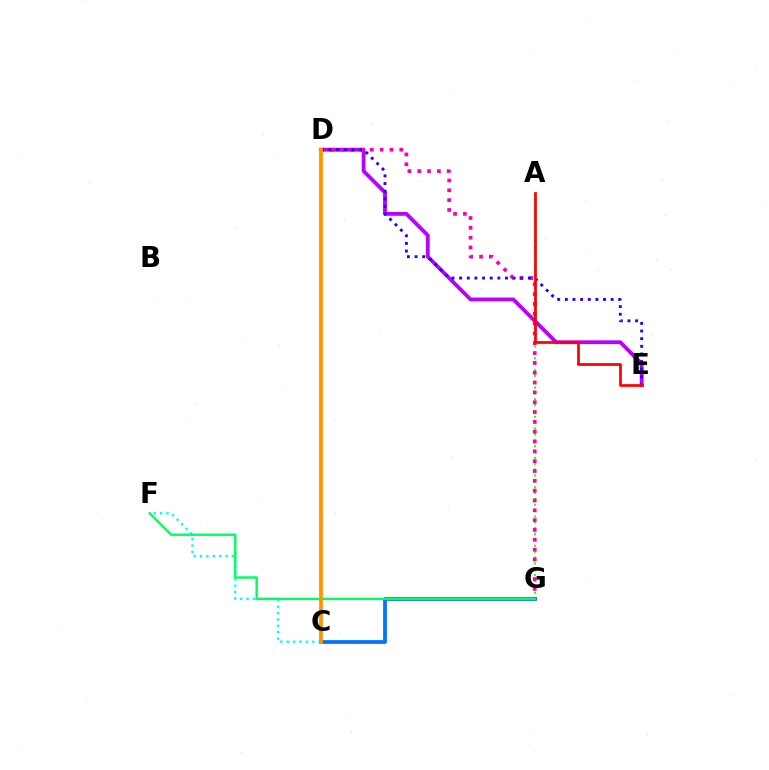{('C', 'F'): [{'color': '#00fff6', 'line_style': 'dotted', 'thickness': 1.73}], ('D', 'E'): [{'color': '#b900ff', 'line_style': 'solid', 'thickness': 2.74}, {'color': '#2500ff', 'line_style': 'dotted', 'thickness': 2.07}], ('A', 'G'): [{'color': '#3dff00', 'line_style': 'dotted', 'thickness': 1.59}], ('D', 'G'): [{'color': '#ff00ac', 'line_style': 'dotted', 'thickness': 2.67}], ('C', 'D'): [{'color': '#d1ff00', 'line_style': 'solid', 'thickness': 1.68}, {'color': '#ff9400', 'line_style': 'solid', 'thickness': 2.73}], ('C', 'G'): [{'color': '#0074ff', 'line_style': 'solid', 'thickness': 2.71}], ('F', 'G'): [{'color': '#00ff5c', 'line_style': 'solid', 'thickness': 1.73}], ('A', 'E'): [{'color': '#ff0000', 'line_style': 'solid', 'thickness': 1.96}]}